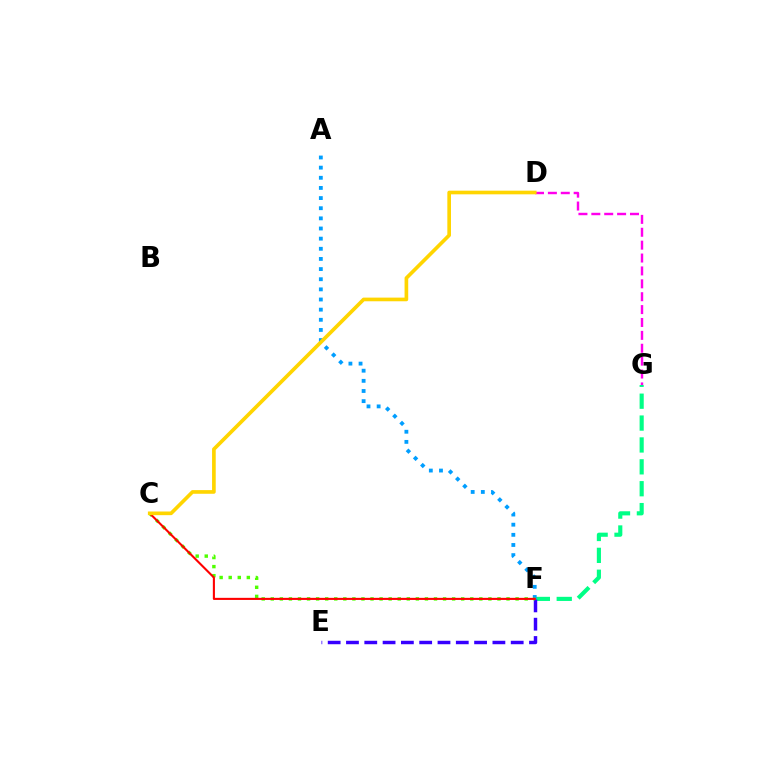{('F', 'G'): [{'color': '#00ff86', 'line_style': 'dashed', 'thickness': 2.97}], ('E', 'F'): [{'color': '#3700ff', 'line_style': 'dashed', 'thickness': 2.49}], ('A', 'F'): [{'color': '#009eff', 'line_style': 'dotted', 'thickness': 2.76}], ('C', 'F'): [{'color': '#4fff00', 'line_style': 'dotted', 'thickness': 2.46}, {'color': '#ff0000', 'line_style': 'solid', 'thickness': 1.51}], ('D', 'G'): [{'color': '#ff00ed', 'line_style': 'dashed', 'thickness': 1.75}], ('C', 'D'): [{'color': '#ffd500', 'line_style': 'solid', 'thickness': 2.64}]}